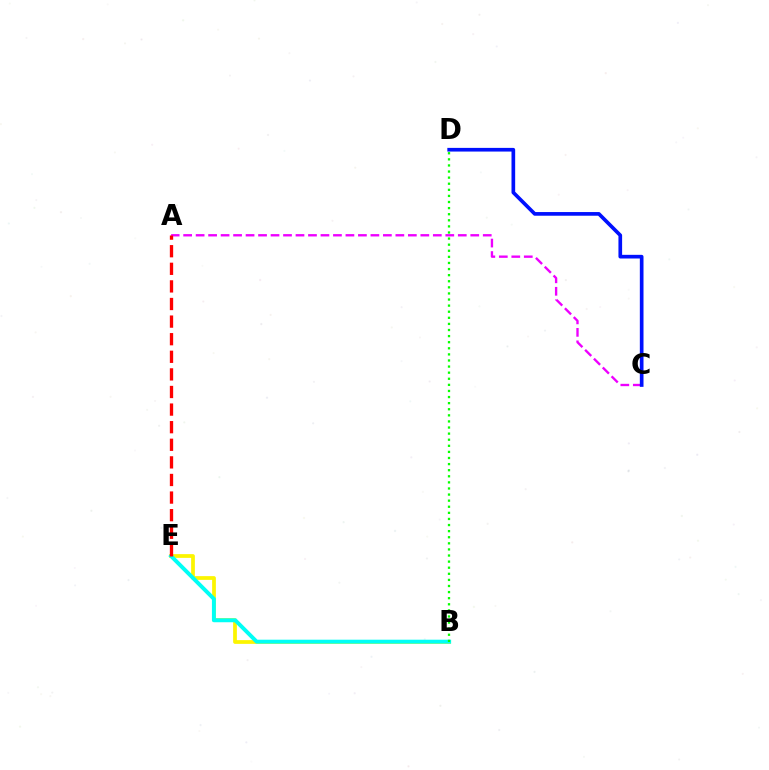{('A', 'C'): [{'color': '#ee00ff', 'line_style': 'dashed', 'thickness': 1.7}], ('C', 'D'): [{'color': '#0010ff', 'line_style': 'solid', 'thickness': 2.64}], ('B', 'E'): [{'color': '#fcf500', 'line_style': 'solid', 'thickness': 2.7}, {'color': '#00fff6', 'line_style': 'solid', 'thickness': 2.83}], ('B', 'D'): [{'color': '#08ff00', 'line_style': 'dotted', 'thickness': 1.66}], ('A', 'E'): [{'color': '#ff0000', 'line_style': 'dashed', 'thickness': 2.39}]}